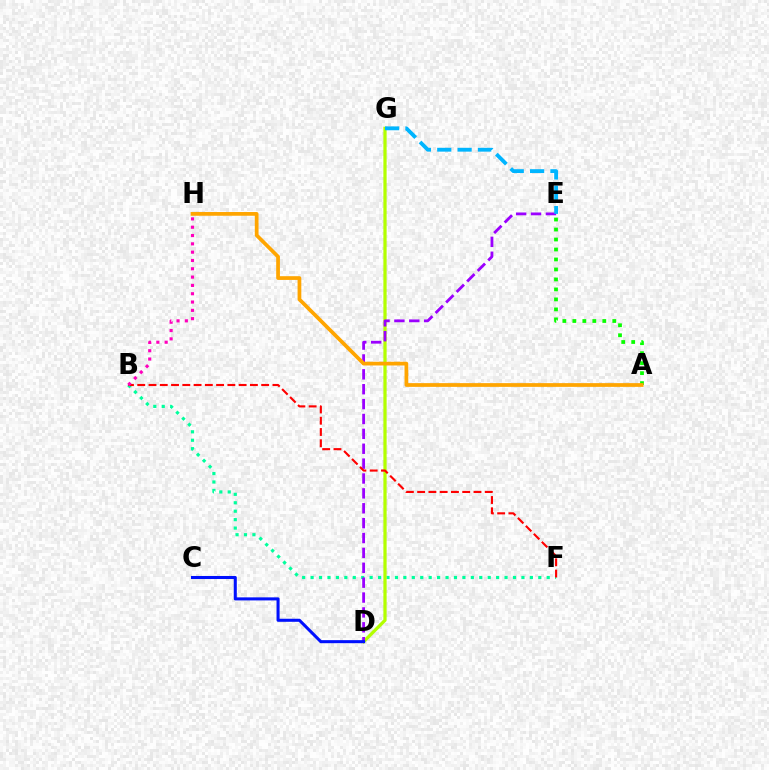{('B', 'F'): [{'color': '#00ff9d', 'line_style': 'dotted', 'thickness': 2.29}, {'color': '#ff0000', 'line_style': 'dashed', 'thickness': 1.53}], ('D', 'G'): [{'color': '#b3ff00', 'line_style': 'solid', 'thickness': 2.33}], ('D', 'E'): [{'color': '#9b00ff', 'line_style': 'dashed', 'thickness': 2.02}], ('B', 'H'): [{'color': '#ff00bd', 'line_style': 'dotted', 'thickness': 2.26}], ('A', 'E'): [{'color': '#08ff00', 'line_style': 'dotted', 'thickness': 2.71}], ('C', 'D'): [{'color': '#0010ff', 'line_style': 'solid', 'thickness': 2.19}], ('E', 'G'): [{'color': '#00b5ff', 'line_style': 'dashed', 'thickness': 2.76}], ('A', 'H'): [{'color': '#ffa500', 'line_style': 'solid', 'thickness': 2.69}]}